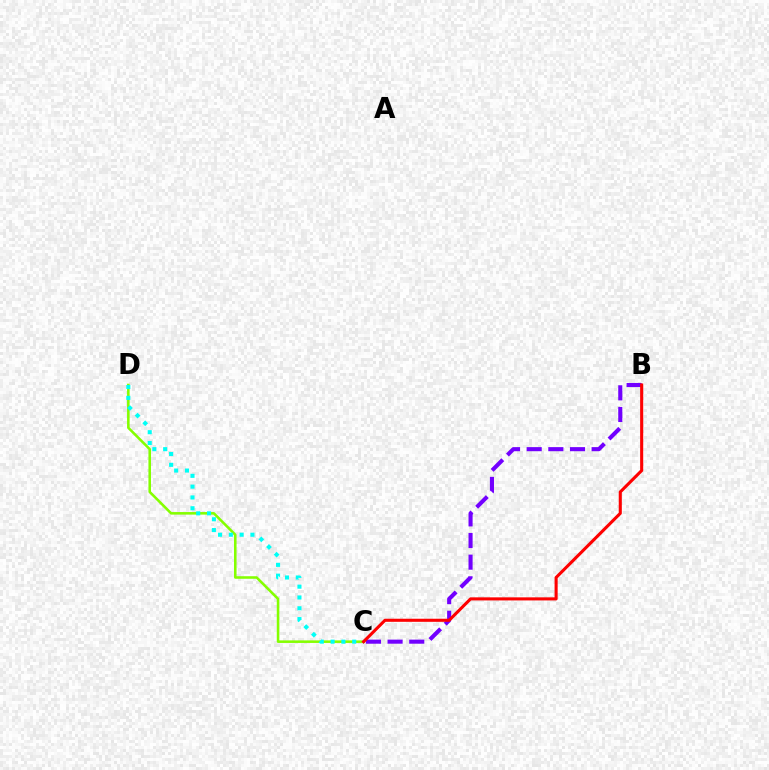{('C', 'D'): [{'color': '#84ff00', 'line_style': 'solid', 'thickness': 1.84}, {'color': '#00fff6', 'line_style': 'dotted', 'thickness': 2.94}], ('B', 'C'): [{'color': '#7200ff', 'line_style': 'dashed', 'thickness': 2.94}, {'color': '#ff0000', 'line_style': 'solid', 'thickness': 2.22}]}